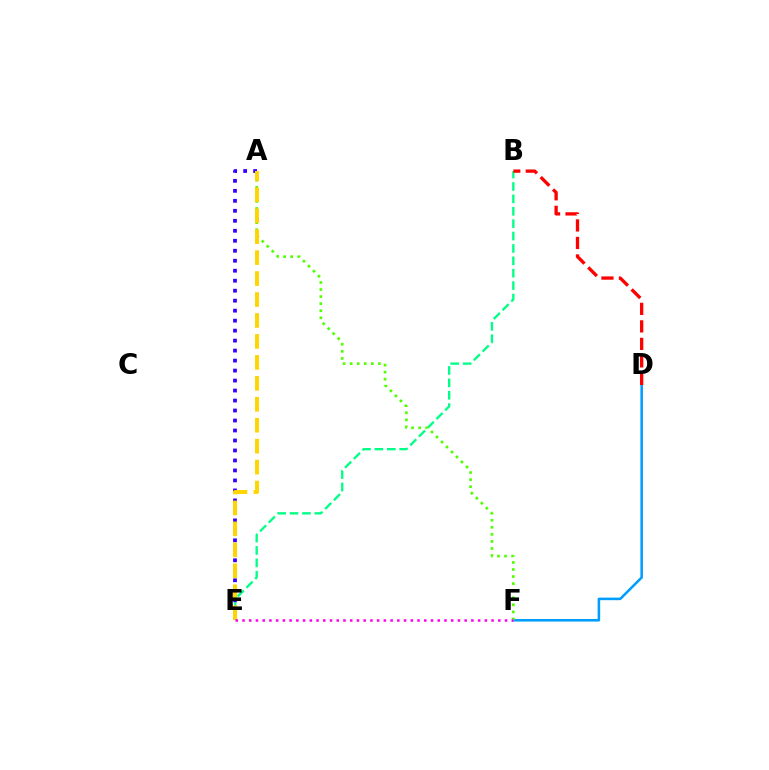{('B', 'E'): [{'color': '#00ff86', 'line_style': 'dashed', 'thickness': 1.68}], ('A', 'E'): [{'color': '#3700ff', 'line_style': 'dotted', 'thickness': 2.71}, {'color': '#ffd500', 'line_style': 'dashed', 'thickness': 2.85}], ('D', 'F'): [{'color': '#009eff', 'line_style': 'solid', 'thickness': 1.84}], ('B', 'D'): [{'color': '#ff0000', 'line_style': 'dashed', 'thickness': 2.38}], ('A', 'F'): [{'color': '#4fff00', 'line_style': 'dotted', 'thickness': 1.92}], ('E', 'F'): [{'color': '#ff00ed', 'line_style': 'dotted', 'thickness': 1.83}]}